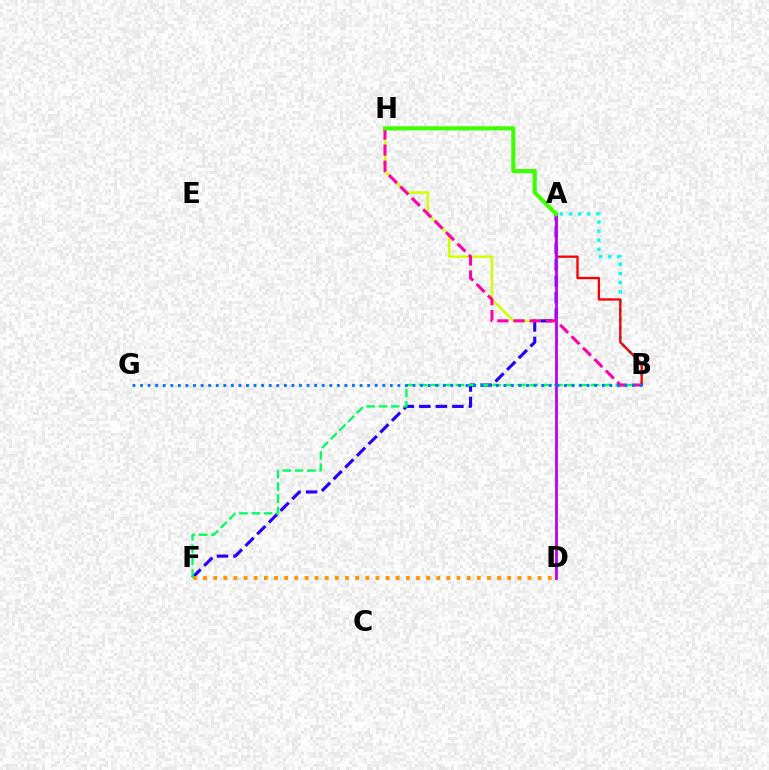{('D', 'H'): [{'color': '#d1ff00', 'line_style': 'solid', 'thickness': 1.78}], ('A', 'B'): [{'color': '#00fff6', 'line_style': 'dotted', 'thickness': 2.48}, {'color': '#ff0000', 'line_style': 'solid', 'thickness': 1.67}], ('A', 'F'): [{'color': '#2500ff', 'line_style': 'dashed', 'thickness': 2.25}], ('D', 'F'): [{'color': '#ff9400', 'line_style': 'dotted', 'thickness': 2.75}], ('B', 'F'): [{'color': '#00ff5c', 'line_style': 'dashed', 'thickness': 1.67}], ('A', 'D'): [{'color': '#b900ff', 'line_style': 'solid', 'thickness': 2.0}], ('B', 'H'): [{'color': '#ff00ac', 'line_style': 'dashed', 'thickness': 2.19}], ('B', 'G'): [{'color': '#0074ff', 'line_style': 'dotted', 'thickness': 2.06}], ('A', 'H'): [{'color': '#3dff00', 'line_style': 'solid', 'thickness': 2.98}]}